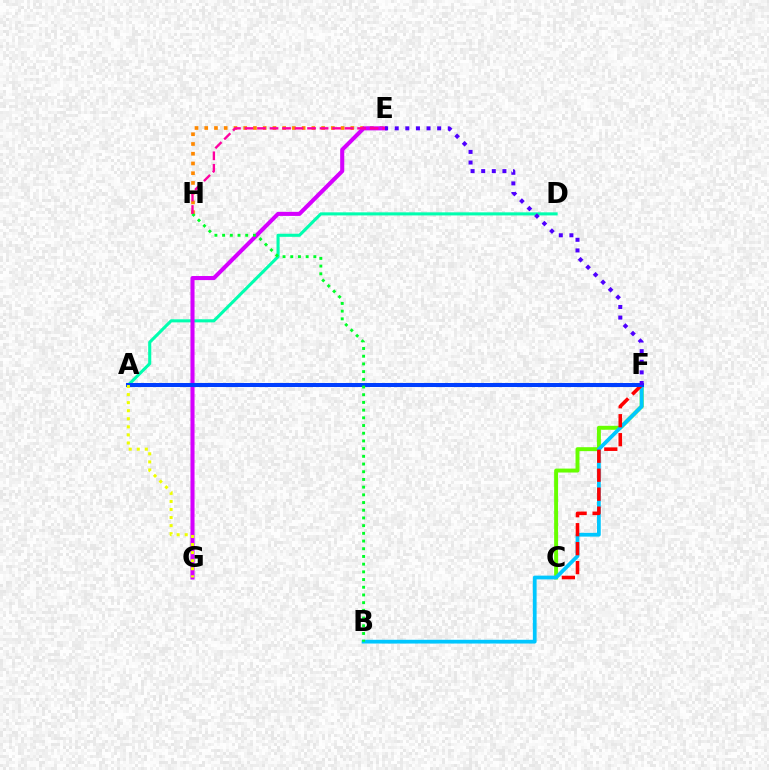{('E', 'H'): [{'color': '#ff8800', 'line_style': 'dotted', 'thickness': 2.65}, {'color': '#ff00a0', 'line_style': 'dashed', 'thickness': 1.7}], ('C', 'F'): [{'color': '#66ff00', 'line_style': 'solid', 'thickness': 2.84}, {'color': '#ff0000', 'line_style': 'dashed', 'thickness': 2.58}], ('B', 'F'): [{'color': '#00c7ff', 'line_style': 'solid', 'thickness': 2.71}], ('A', 'D'): [{'color': '#00ffaf', 'line_style': 'solid', 'thickness': 2.22}], ('E', 'G'): [{'color': '#d600ff', 'line_style': 'solid', 'thickness': 2.93}], ('A', 'F'): [{'color': '#003fff', 'line_style': 'solid', 'thickness': 2.9}], ('B', 'H'): [{'color': '#00ff27', 'line_style': 'dotted', 'thickness': 2.09}], ('A', 'G'): [{'color': '#eeff00', 'line_style': 'dotted', 'thickness': 2.19}], ('E', 'F'): [{'color': '#4f00ff', 'line_style': 'dotted', 'thickness': 2.88}]}